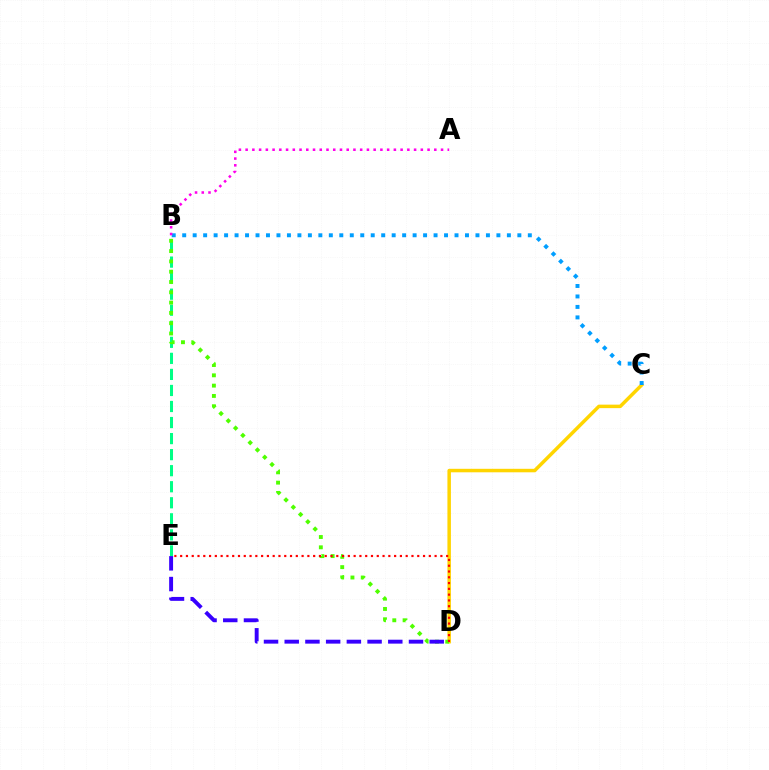{('B', 'E'): [{'color': '#00ff86', 'line_style': 'dashed', 'thickness': 2.18}], ('C', 'D'): [{'color': '#ffd500', 'line_style': 'solid', 'thickness': 2.52}], ('B', 'D'): [{'color': '#4fff00', 'line_style': 'dotted', 'thickness': 2.8}], ('B', 'C'): [{'color': '#009eff', 'line_style': 'dotted', 'thickness': 2.85}], ('D', 'E'): [{'color': '#3700ff', 'line_style': 'dashed', 'thickness': 2.81}, {'color': '#ff0000', 'line_style': 'dotted', 'thickness': 1.57}], ('A', 'B'): [{'color': '#ff00ed', 'line_style': 'dotted', 'thickness': 1.83}]}